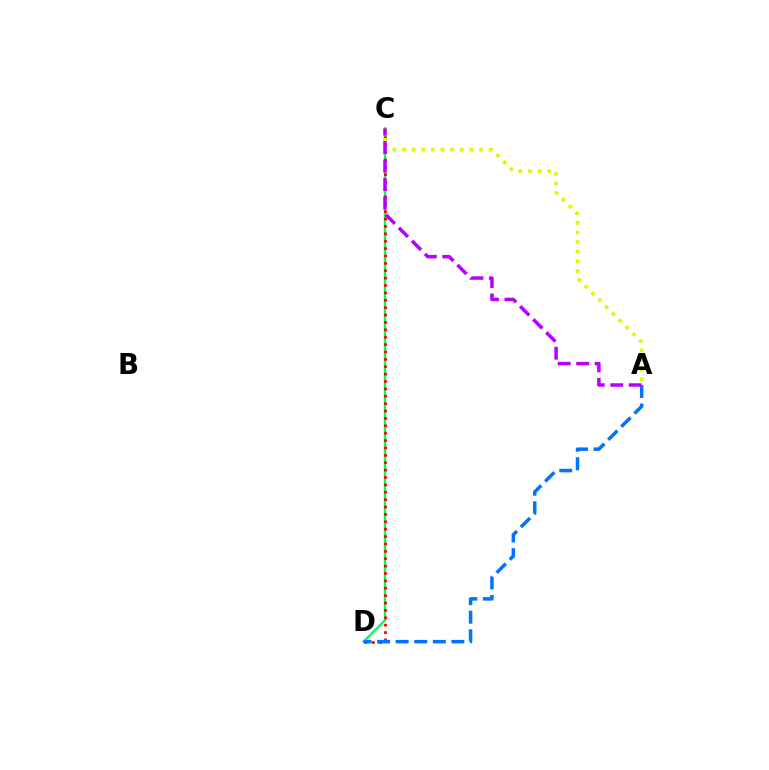{('C', 'D'): [{'color': '#00ff5c', 'line_style': 'solid', 'thickness': 1.71}, {'color': '#ff0000', 'line_style': 'dotted', 'thickness': 2.01}], ('A', 'C'): [{'color': '#d1ff00', 'line_style': 'dotted', 'thickness': 2.62}, {'color': '#b900ff', 'line_style': 'dashed', 'thickness': 2.51}], ('A', 'D'): [{'color': '#0074ff', 'line_style': 'dashed', 'thickness': 2.52}]}